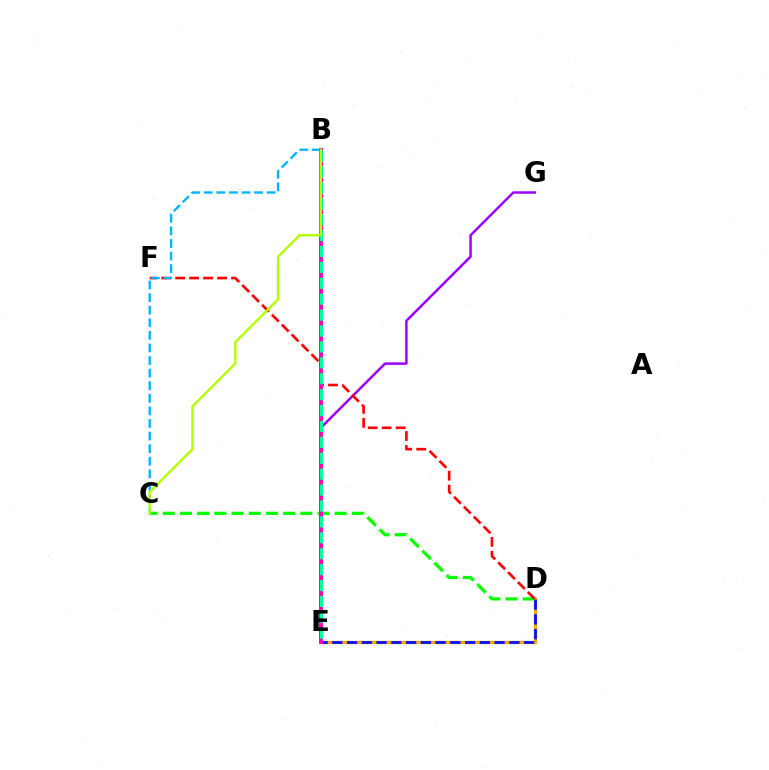{('D', 'E'): [{'color': '#ffa500', 'line_style': 'solid', 'thickness': 2.42}, {'color': '#0010ff', 'line_style': 'dashed', 'thickness': 2.0}], ('E', 'G'): [{'color': '#9b00ff', 'line_style': 'solid', 'thickness': 1.78}], ('C', 'D'): [{'color': '#08ff00', 'line_style': 'dashed', 'thickness': 2.34}], ('D', 'F'): [{'color': '#ff0000', 'line_style': 'dashed', 'thickness': 1.9}], ('B', 'C'): [{'color': '#00b5ff', 'line_style': 'dashed', 'thickness': 1.71}, {'color': '#b3ff00', 'line_style': 'solid', 'thickness': 1.73}], ('B', 'E'): [{'color': '#ff00bd', 'line_style': 'solid', 'thickness': 2.84}, {'color': '#00ff9d', 'line_style': 'dashed', 'thickness': 2.16}]}